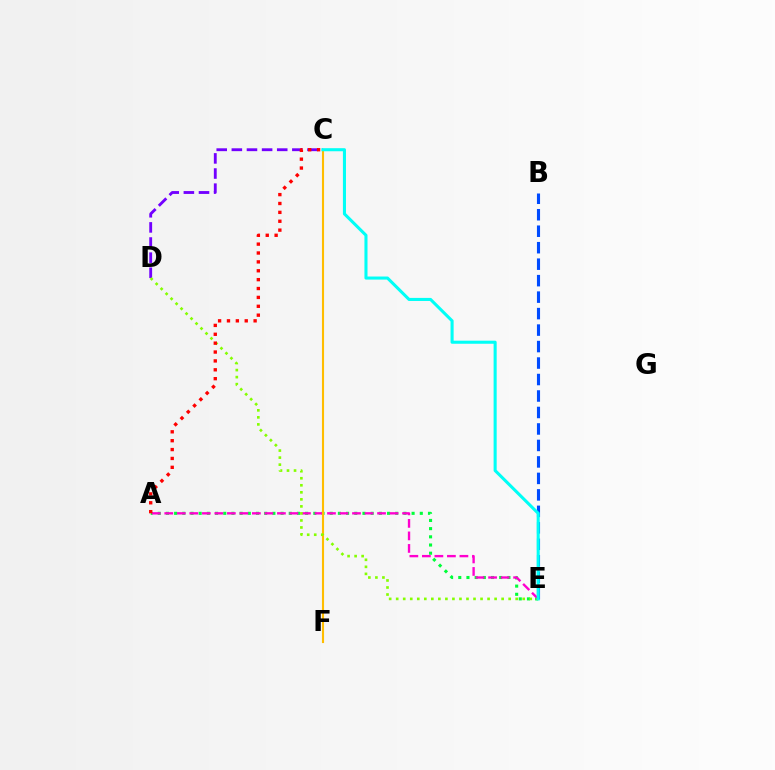{('C', 'D'): [{'color': '#7200ff', 'line_style': 'dashed', 'thickness': 2.05}], ('A', 'E'): [{'color': '#00ff39', 'line_style': 'dotted', 'thickness': 2.22}, {'color': '#ff00cf', 'line_style': 'dashed', 'thickness': 1.7}], ('B', 'E'): [{'color': '#004bff', 'line_style': 'dashed', 'thickness': 2.24}], ('C', 'F'): [{'color': '#ffbd00', 'line_style': 'solid', 'thickness': 1.53}], ('D', 'E'): [{'color': '#84ff00', 'line_style': 'dotted', 'thickness': 1.91}], ('A', 'C'): [{'color': '#ff0000', 'line_style': 'dotted', 'thickness': 2.41}], ('C', 'E'): [{'color': '#00fff6', 'line_style': 'solid', 'thickness': 2.21}]}